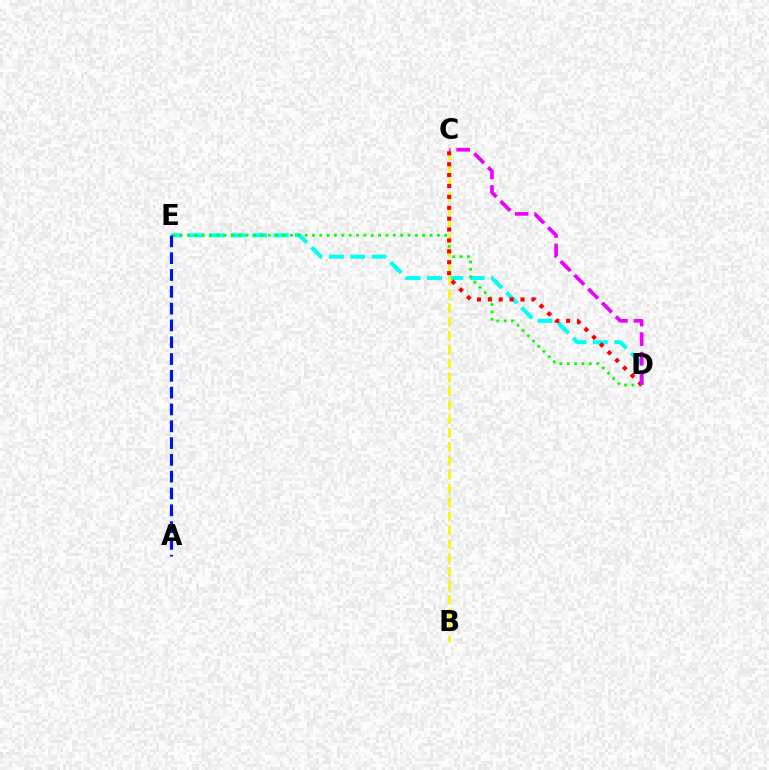{('D', 'E'): [{'color': '#00fff6', 'line_style': 'dashed', 'thickness': 2.9}, {'color': '#08ff00', 'line_style': 'dotted', 'thickness': 2.0}], ('B', 'C'): [{'color': '#fcf500', 'line_style': 'dashed', 'thickness': 1.89}], ('A', 'E'): [{'color': '#0010ff', 'line_style': 'dashed', 'thickness': 2.28}], ('C', 'D'): [{'color': '#ff0000', 'line_style': 'dotted', 'thickness': 2.96}, {'color': '#ee00ff', 'line_style': 'dashed', 'thickness': 2.65}]}